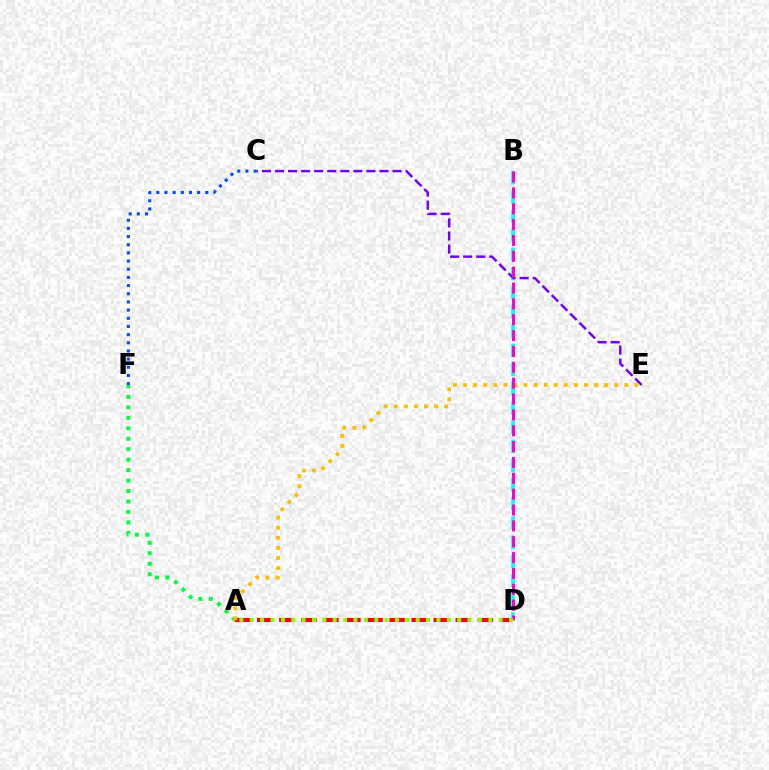{('A', 'F'): [{'color': '#00ff39', 'line_style': 'dotted', 'thickness': 2.84}], ('B', 'D'): [{'color': '#00fff6', 'line_style': 'dashed', 'thickness': 2.61}, {'color': '#ff00cf', 'line_style': 'dashed', 'thickness': 2.15}], ('A', 'D'): [{'color': '#ff0000', 'line_style': 'dashed', 'thickness': 3.0}, {'color': '#84ff00', 'line_style': 'dotted', 'thickness': 2.82}], ('C', 'E'): [{'color': '#7200ff', 'line_style': 'dashed', 'thickness': 1.77}], ('A', 'E'): [{'color': '#ffbd00', 'line_style': 'dotted', 'thickness': 2.74}], ('C', 'F'): [{'color': '#004bff', 'line_style': 'dotted', 'thickness': 2.22}]}